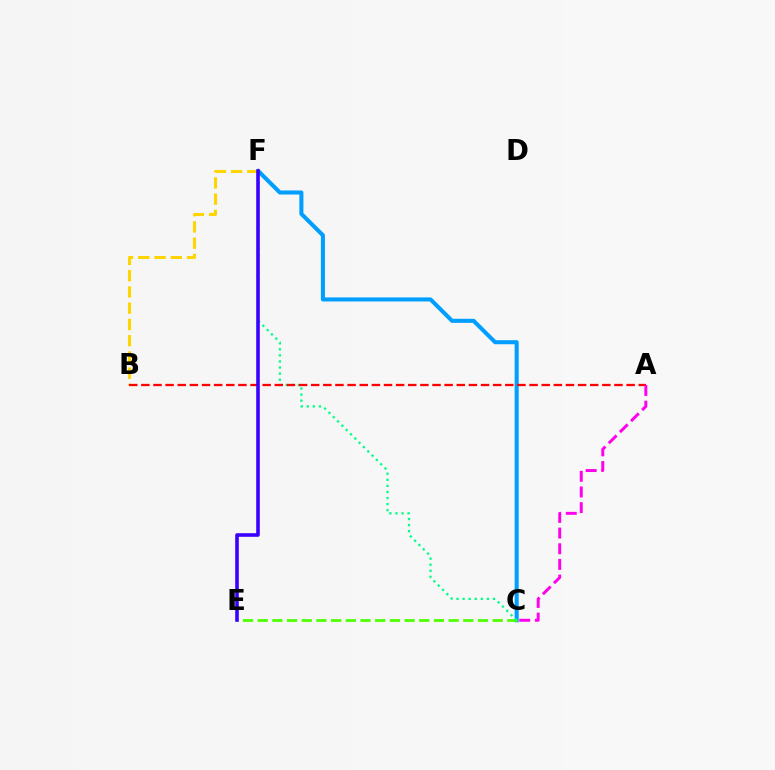{('C', 'F'): [{'color': '#009eff', 'line_style': 'solid', 'thickness': 2.92}, {'color': '#00ff86', 'line_style': 'dotted', 'thickness': 1.65}], ('C', 'E'): [{'color': '#4fff00', 'line_style': 'dashed', 'thickness': 2.0}], ('B', 'F'): [{'color': '#ffd500', 'line_style': 'dashed', 'thickness': 2.21}], ('A', 'B'): [{'color': '#ff0000', 'line_style': 'dashed', 'thickness': 1.65}], ('A', 'C'): [{'color': '#ff00ed', 'line_style': 'dashed', 'thickness': 2.13}], ('E', 'F'): [{'color': '#3700ff', 'line_style': 'solid', 'thickness': 2.57}]}